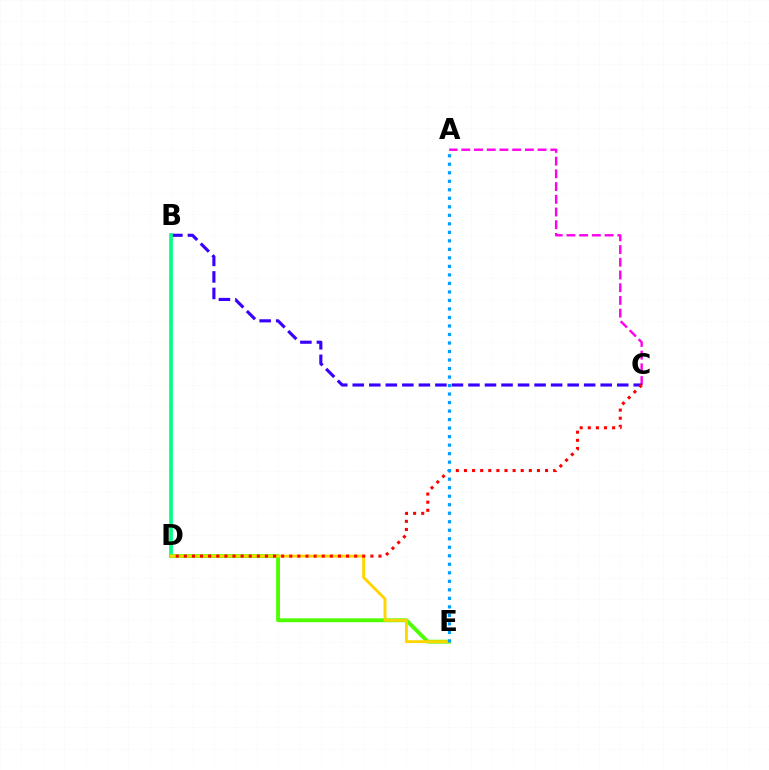{('A', 'C'): [{'color': '#ff00ed', 'line_style': 'dashed', 'thickness': 1.73}], ('B', 'C'): [{'color': '#3700ff', 'line_style': 'dashed', 'thickness': 2.25}], ('B', 'D'): [{'color': '#00ff86', 'line_style': 'solid', 'thickness': 2.65}], ('D', 'E'): [{'color': '#4fff00', 'line_style': 'solid', 'thickness': 2.79}, {'color': '#ffd500', 'line_style': 'solid', 'thickness': 2.07}], ('C', 'D'): [{'color': '#ff0000', 'line_style': 'dotted', 'thickness': 2.2}], ('A', 'E'): [{'color': '#009eff', 'line_style': 'dotted', 'thickness': 2.31}]}